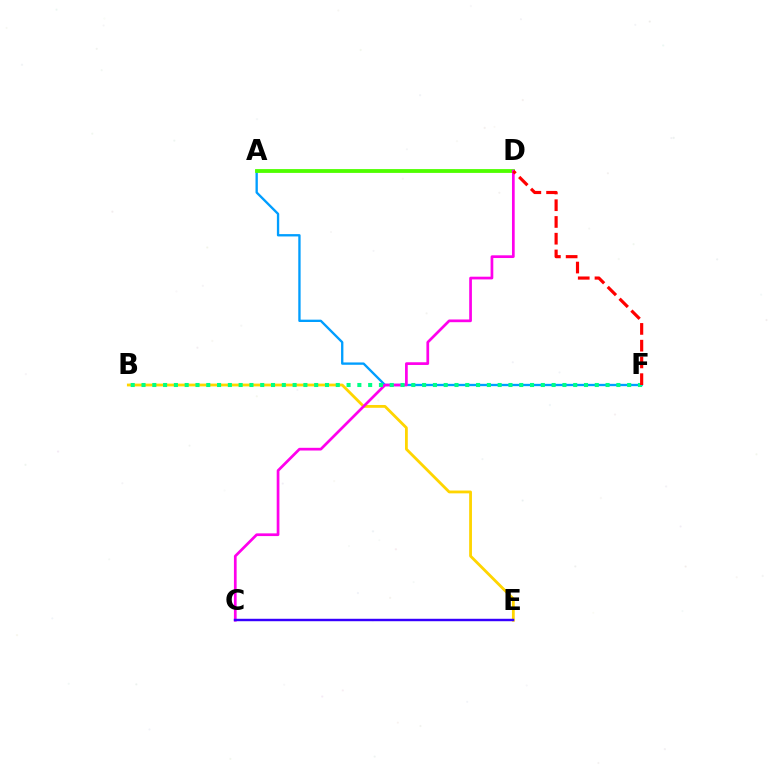{('A', 'F'): [{'color': '#009eff', 'line_style': 'solid', 'thickness': 1.68}], ('A', 'D'): [{'color': '#4fff00', 'line_style': 'solid', 'thickness': 2.75}], ('B', 'E'): [{'color': '#ffd500', 'line_style': 'solid', 'thickness': 2.02}], ('C', 'D'): [{'color': '#ff00ed', 'line_style': 'solid', 'thickness': 1.95}], ('B', 'F'): [{'color': '#00ff86', 'line_style': 'dotted', 'thickness': 2.93}], ('D', 'F'): [{'color': '#ff0000', 'line_style': 'dashed', 'thickness': 2.27}], ('C', 'E'): [{'color': '#3700ff', 'line_style': 'solid', 'thickness': 1.76}]}